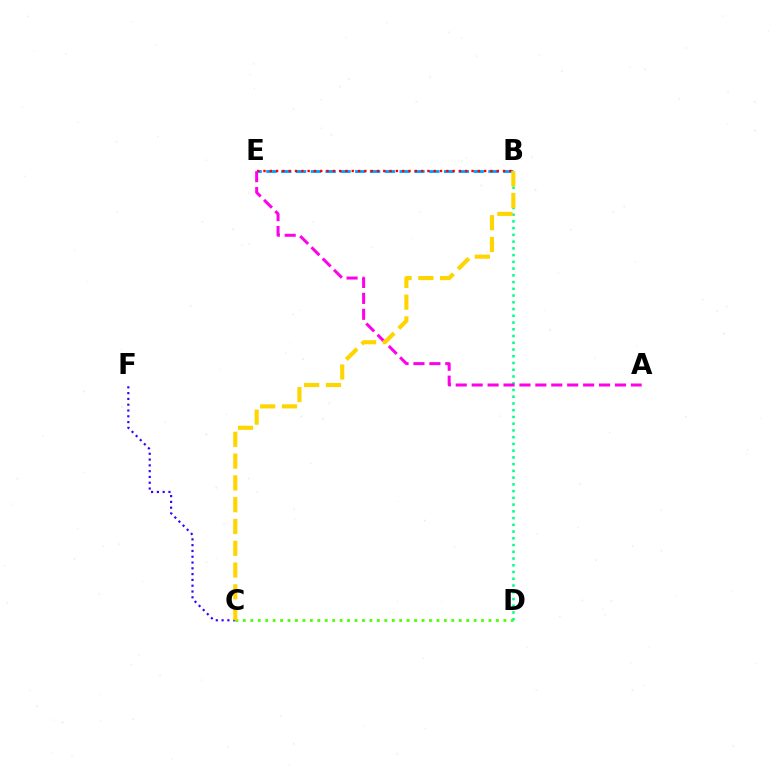{('C', 'D'): [{'color': '#4fff00', 'line_style': 'dotted', 'thickness': 2.02}], ('B', 'E'): [{'color': '#009eff', 'line_style': 'dashed', 'thickness': 2.01}, {'color': '#ff0000', 'line_style': 'dotted', 'thickness': 1.71}], ('B', 'D'): [{'color': '#00ff86', 'line_style': 'dotted', 'thickness': 1.83}], ('C', 'F'): [{'color': '#3700ff', 'line_style': 'dotted', 'thickness': 1.57}], ('A', 'E'): [{'color': '#ff00ed', 'line_style': 'dashed', 'thickness': 2.16}], ('B', 'C'): [{'color': '#ffd500', 'line_style': 'dashed', 'thickness': 2.96}]}